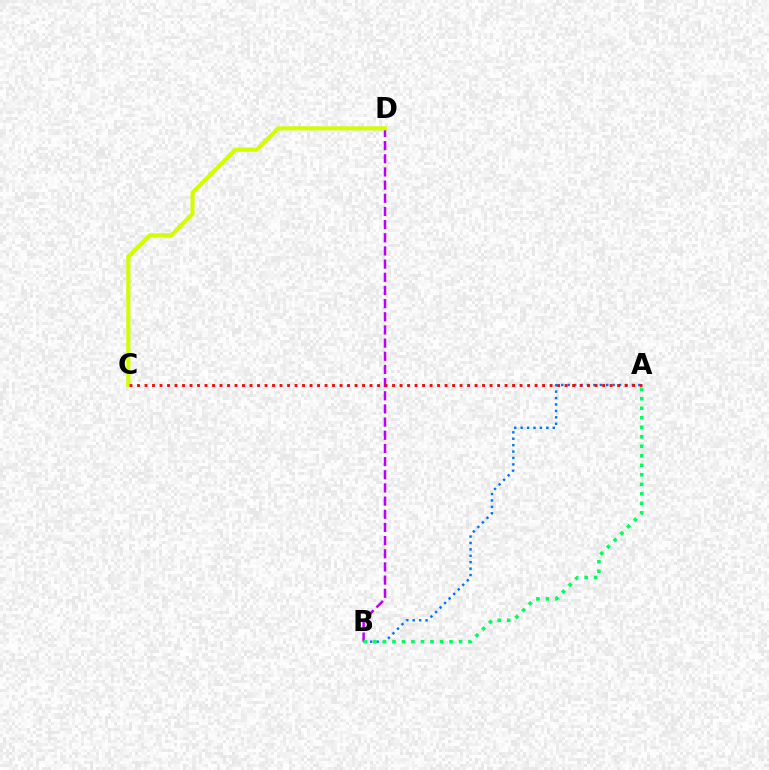{('A', 'B'): [{'color': '#0074ff', 'line_style': 'dotted', 'thickness': 1.74}, {'color': '#00ff5c', 'line_style': 'dotted', 'thickness': 2.58}], ('B', 'D'): [{'color': '#b900ff', 'line_style': 'dashed', 'thickness': 1.79}], ('C', 'D'): [{'color': '#d1ff00', 'line_style': 'solid', 'thickness': 2.94}], ('A', 'C'): [{'color': '#ff0000', 'line_style': 'dotted', 'thickness': 2.04}]}